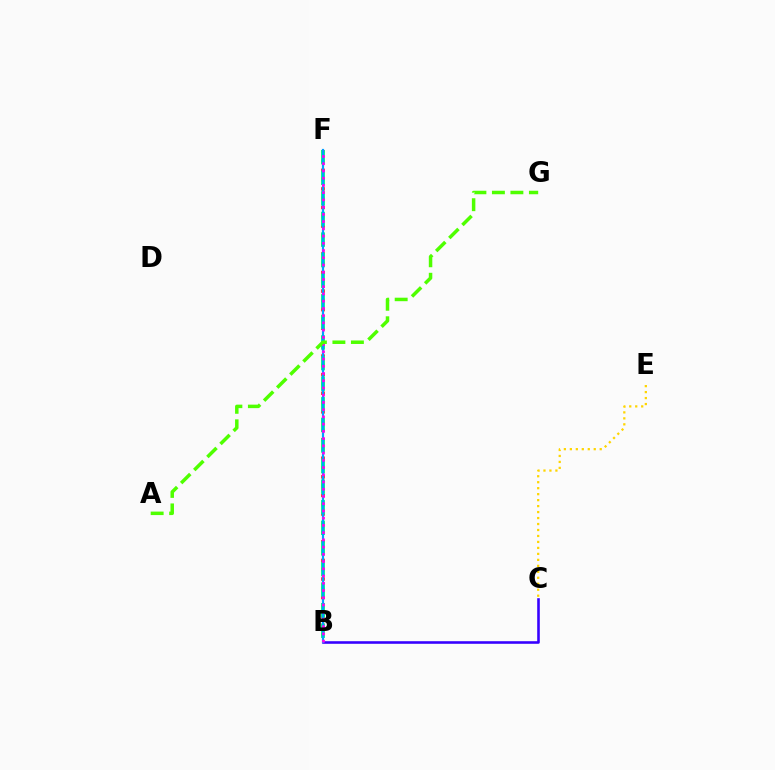{('B', 'F'): [{'color': '#ff0000', 'line_style': 'dotted', 'thickness': 2.52}, {'color': '#00ff86', 'line_style': 'dashed', 'thickness': 2.8}, {'color': '#009eff', 'line_style': 'solid', 'thickness': 1.58}, {'color': '#ff00ed', 'line_style': 'dotted', 'thickness': 1.97}], ('B', 'C'): [{'color': '#3700ff', 'line_style': 'solid', 'thickness': 1.86}], ('C', 'E'): [{'color': '#ffd500', 'line_style': 'dotted', 'thickness': 1.62}], ('A', 'G'): [{'color': '#4fff00', 'line_style': 'dashed', 'thickness': 2.51}]}